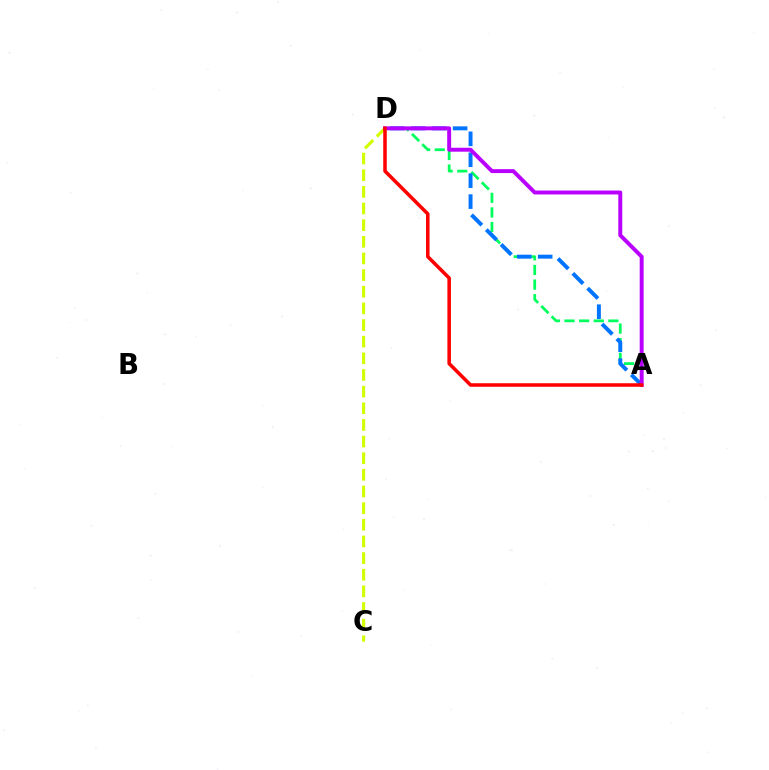{('A', 'D'): [{'color': '#00ff5c', 'line_style': 'dashed', 'thickness': 1.99}, {'color': '#0074ff', 'line_style': 'dashed', 'thickness': 2.84}, {'color': '#b900ff', 'line_style': 'solid', 'thickness': 2.83}, {'color': '#ff0000', 'line_style': 'solid', 'thickness': 2.55}], ('C', 'D'): [{'color': '#d1ff00', 'line_style': 'dashed', 'thickness': 2.26}]}